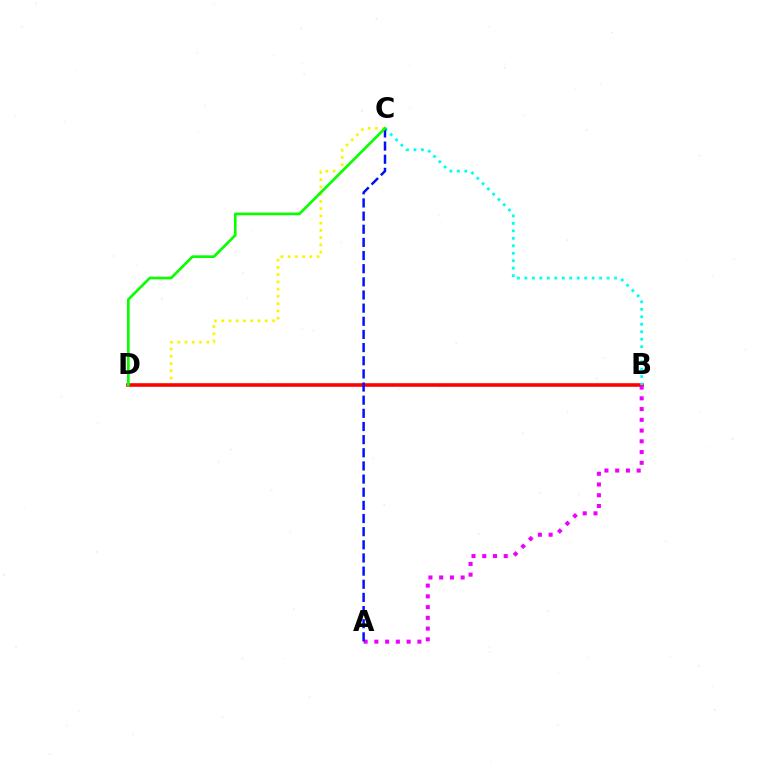{('C', 'D'): [{'color': '#fcf500', 'line_style': 'dotted', 'thickness': 1.97}, {'color': '#08ff00', 'line_style': 'solid', 'thickness': 1.92}], ('B', 'D'): [{'color': '#ff0000', 'line_style': 'solid', 'thickness': 2.58}], ('B', 'C'): [{'color': '#00fff6', 'line_style': 'dotted', 'thickness': 2.03}], ('A', 'B'): [{'color': '#ee00ff', 'line_style': 'dotted', 'thickness': 2.92}], ('A', 'C'): [{'color': '#0010ff', 'line_style': 'dashed', 'thickness': 1.79}]}